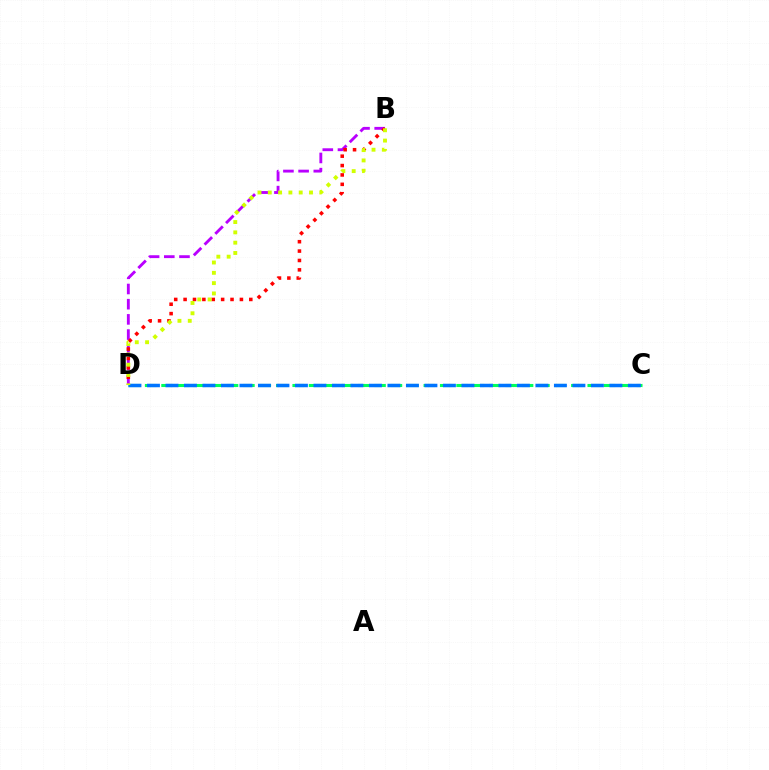{('B', 'D'): [{'color': '#b900ff', 'line_style': 'dashed', 'thickness': 2.06}, {'color': '#ff0000', 'line_style': 'dotted', 'thickness': 2.55}, {'color': '#d1ff00', 'line_style': 'dotted', 'thickness': 2.8}], ('C', 'D'): [{'color': '#00ff5c', 'line_style': 'dashed', 'thickness': 2.23}, {'color': '#0074ff', 'line_style': 'dashed', 'thickness': 2.51}]}